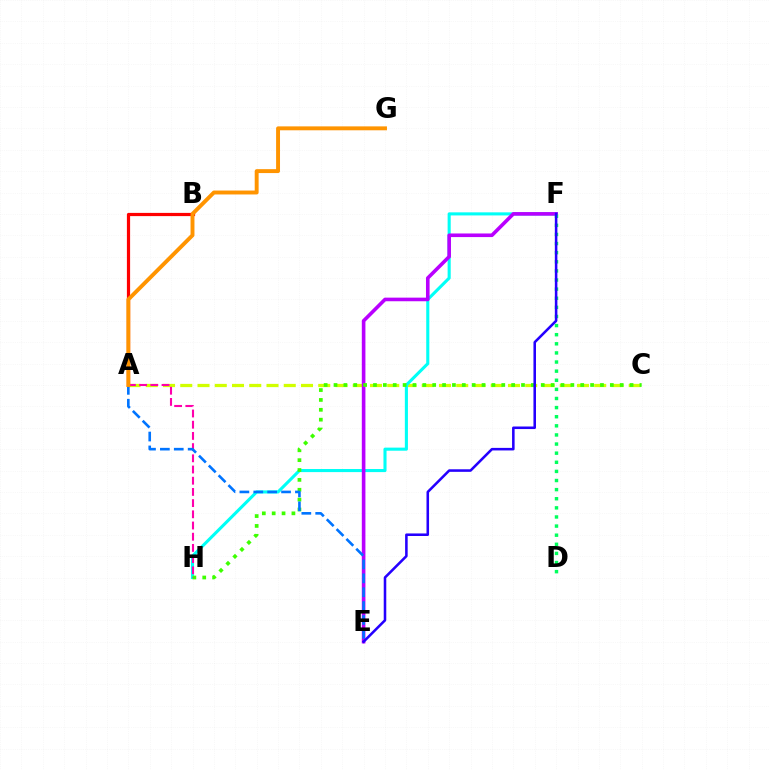{('A', 'B'): [{'color': '#ff0000', 'line_style': 'solid', 'thickness': 2.31}], ('A', 'C'): [{'color': '#d1ff00', 'line_style': 'dashed', 'thickness': 2.34}], ('F', 'H'): [{'color': '#00fff6', 'line_style': 'solid', 'thickness': 2.22}], ('E', 'F'): [{'color': '#b900ff', 'line_style': 'solid', 'thickness': 2.6}, {'color': '#2500ff', 'line_style': 'solid', 'thickness': 1.84}], ('C', 'H'): [{'color': '#3dff00', 'line_style': 'dotted', 'thickness': 2.68}], ('D', 'F'): [{'color': '#00ff5c', 'line_style': 'dotted', 'thickness': 2.48}], ('A', 'H'): [{'color': '#ff00ac', 'line_style': 'dashed', 'thickness': 1.52}], ('A', 'E'): [{'color': '#0074ff', 'line_style': 'dashed', 'thickness': 1.89}], ('A', 'G'): [{'color': '#ff9400', 'line_style': 'solid', 'thickness': 2.82}]}